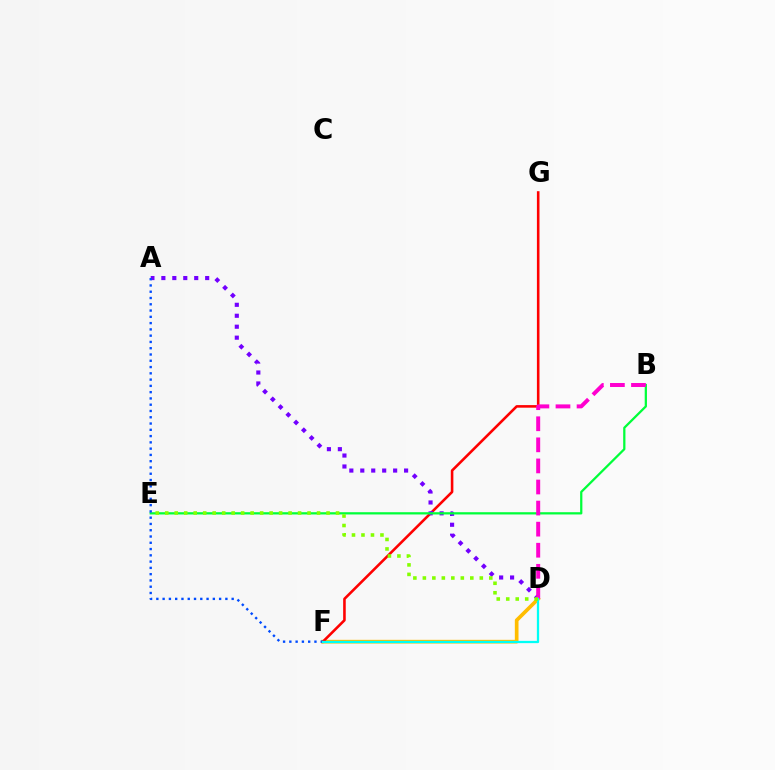{('D', 'F'): [{'color': '#ffbd00', 'line_style': 'solid', 'thickness': 2.66}, {'color': '#00fff6', 'line_style': 'solid', 'thickness': 1.63}], ('F', 'G'): [{'color': '#ff0000', 'line_style': 'solid', 'thickness': 1.86}], ('A', 'D'): [{'color': '#7200ff', 'line_style': 'dotted', 'thickness': 2.98}], ('B', 'E'): [{'color': '#00ff39', 'line_style': 'solid', 'thickness': 1.62}], ('B', 'D'): [{'color': '#ff00cf', 'line_style': 'dashed', 'thickness': 2.86}], ('A', 'F'): [{'color': '#004bff', 'line_style': 'dotted', 'thickness': 1.71}], ('D', 'E'): [{'color': '#84ff00', 'line_style': 'dotted', 'thickness': 2.58}]}